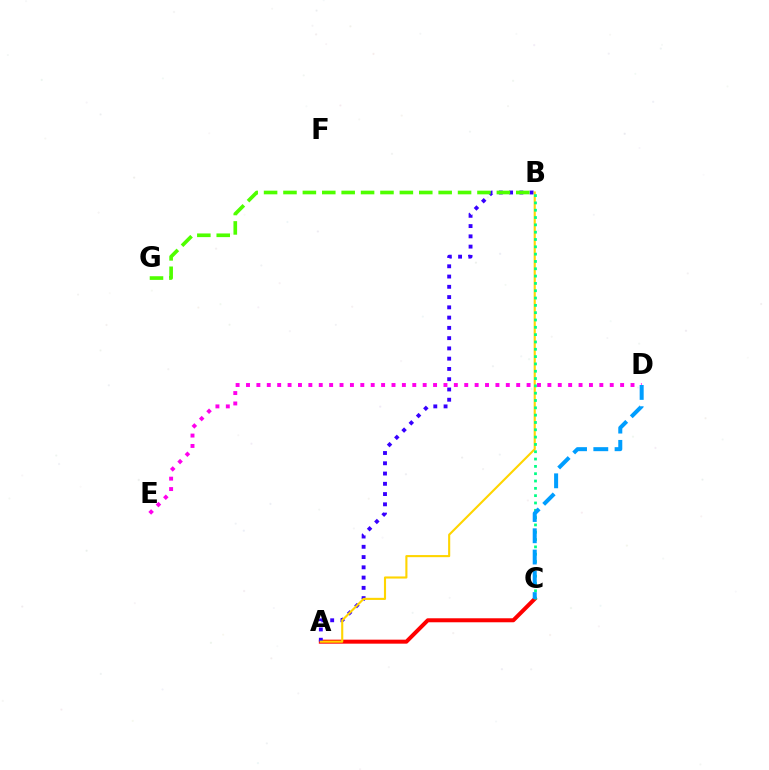{('A', 'C'): [{'color': '#ff0000', 'line_style': 'solid', 'thickness': 2.88}], ('A', 'B'): [{'color': '#3700ff', 'line_style': 'dotted', 'thickness': 2.79}, {'color': '#ffd500', 'line_style': 'solid', 'thickness': 1.52}], ('B', 'G'): [{'color': '#4fff00', 'line_style': 'dashed', 'thickness': 2.64}], ('D', 'E'): [{'color': '#ff00ed', 'line_style': 'dotted', 'thickness': 2.82}], ('B', 'C'): [{'color': '#00ff86', 'line_style': 'dotted', 'thickness': 1.99}], ('C', 'D'): [{'color': '#009eff', 'line_style': 'dashed', 'thickness': 2.89}]}